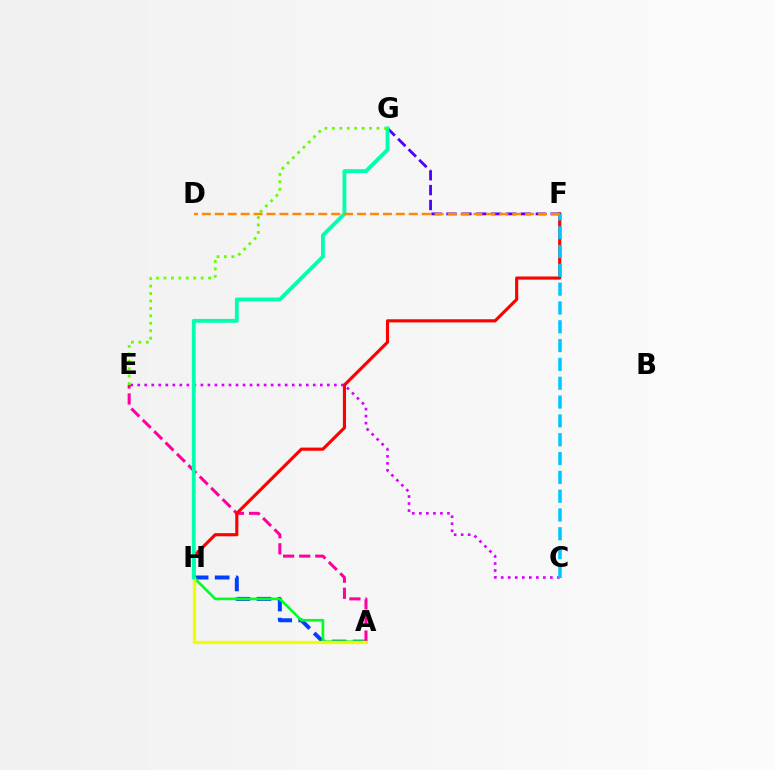{('A', 'H'): [{'color': '#003fff', 'line_style': 'dashed', 'thickness': 2.86}, {'color': '#00ff27', 'line_style': 'solid', 'thickness': 1.92}, {'color': '#eeff00', 'line_style': 'solid', 'thickness': 2.35}], ('C', 'E'): [{'color': '#d600ff', 'line_style': 'dotted', 'thickness': 1.91}], ('A', 'E'): [{'color': '#ff00a0', 'line_style': 'dashed', 'thickness': 2.18}], ('F', 'H'): [{'color': '#ff0000', 'line_style': 'solid', 'thickness': 2.27}], ('F', 'G'): [{'color': '#4f00ff', 'line_style': 'dashed', 'thickness': 2.02}], ('C', 'F'): [{'color': '#00c7ff', 'line_style': 'dashed', 'thickness': 2.56}], ('G', 'H'): [{'color': '#00ffaf', 'line_style': 'solid', 'thickness': 2.77}], ('E', 'G'): [{'color': '#66ff00', 'line_style': 'dotted', 'thickness': 2.02}], ('D', 'F'): [{'color': '#ff8800', 'line_style': 'dashed', 'thickness': 1.76}]}